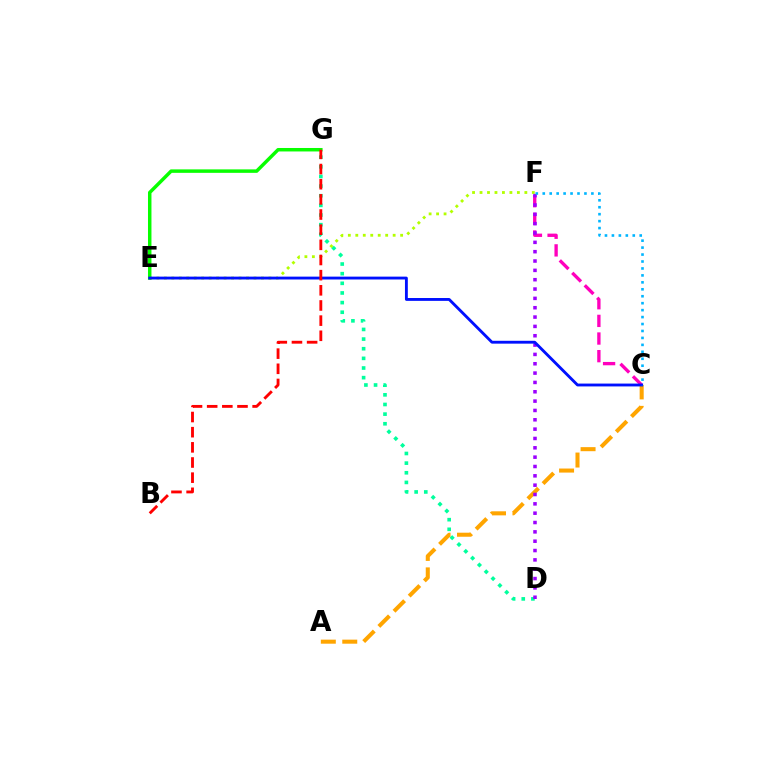{('A', 'C'): [{'color': '#ffa500', 'line_style': 'dashed', 'thickness': 2.91}], ('D', 'G'): [{'color': '#00ff9d', 'line_style': 'dotted', 'thickness': 2.62}], ('E', 'F'): [{'color': '#b3ff00', 'line_style': 'dotted', 'thickness': 2.03}], ('E', 'G'): [{'color': '#08ff00', 'line_style': 'solid', 'thickness': 2.5}], ('C', 'F'): [{'color': '#ff00bd', 'line_style': 'dashed', 'thickness': 2.4}, {'color': '#00b5ff', 'line_style': 'dotted', 'thickness': 1.89}], ('D', 'F'): [{'color': '#9b00ff', 'line_style': 'dotted', 'thickness': 2.54}], ('C', 'E'): [{'color': '#0010ff', 'line_style': 'solid', 'thickness': 2.06}], ('B', 'G'): [{'color': '#ff0000', 'line_style': 'dashed', 'thickness': 2.06}]}